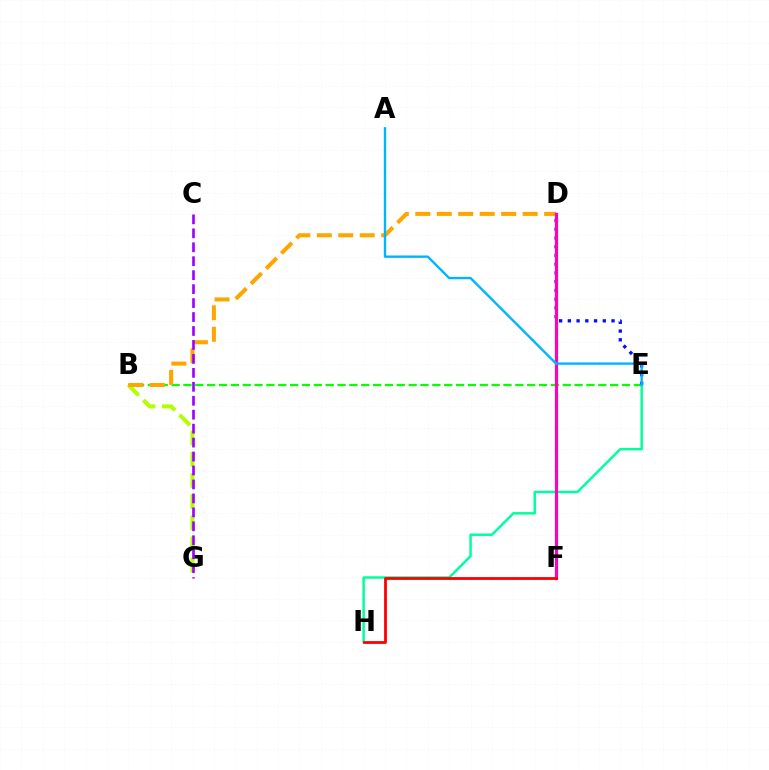{('B', 'E'): [{'color': '#08ff00', 'line_style': 'dashed', 'thickness': 1.61}], ('B', 'G'): [{'color': '#b3ff00', 'line_style': 'dashed', 'thickness': 2.88}], ('B', 'D'): [{'color': '#ffa500', 'line_style': 'dashed', 'thickness': 2.92}], ('D', 'E'): [{'color': '#0010ff', 'line_style': 'dotted', 'thickness': 2.37}], ('E', 'H'): [{'color': '#00ff9d', 'line_style': 'solid', 'thickness': 1.79}], ('D', 'F'): [{'color': '#ff00bd', 'line_style': 'solid', 'thickness': 2.3}], ('C', 'G'): [{'color': '#9b00ff', 'line_style': 'dashed', 'thickness': 1.9}], ('A', 'E'): [{'color': '#00b5ff', 'line_style': 'solid', 'thickness': 1.71}], ('F', 'H'): [{'color': '#ff0000', 'line_style': 'solid', 'thickness': 2.01}]}